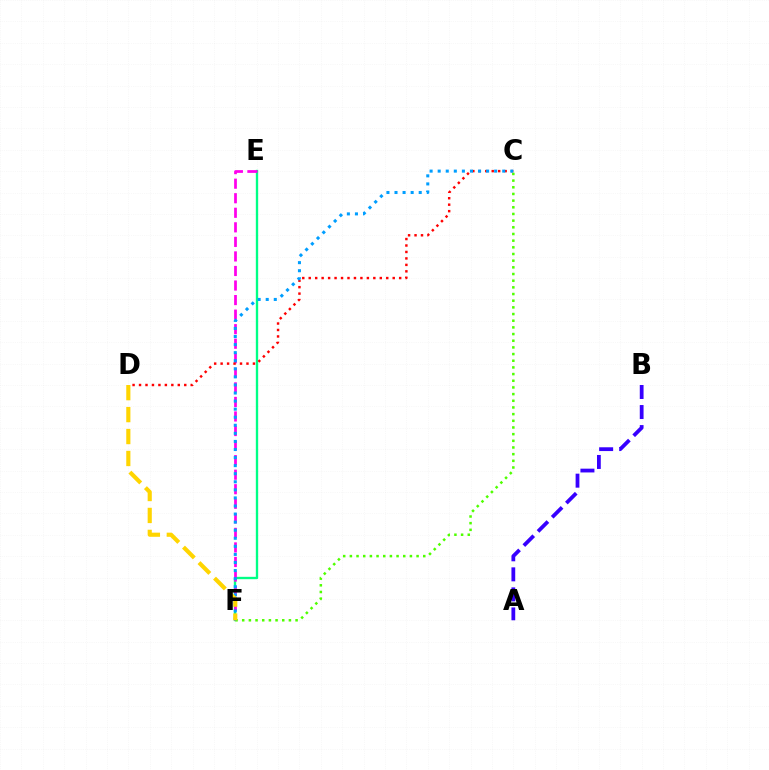{('A', 'B'): [{'color': '#3700ff', 'line_style': 'dashed', 'thickness': 2.72}], ('E', 'F'): [{'color': '#00ff86', 'line_style': 'solid', 'thickness': 1.69}, {'color': '#ff00ed', 'line_style': 'dashed', 'thickness': 1.98}], ('C', 'D'): [{'color': '#ff0000', 'line_style': 'dotted', 'thickness': 1.76}], ('C', 'F'): [{'color': '#4fff00', 'line_style': 'dotted', 'thickness': 1.81}, {'color': '#009eff', 'line_style': 'dotted', 'thickness': 2.19}], ('D', 'F'): [{'color': '#ffd500', 'line_style': 'dashed', 'thickness': 2.98}]}